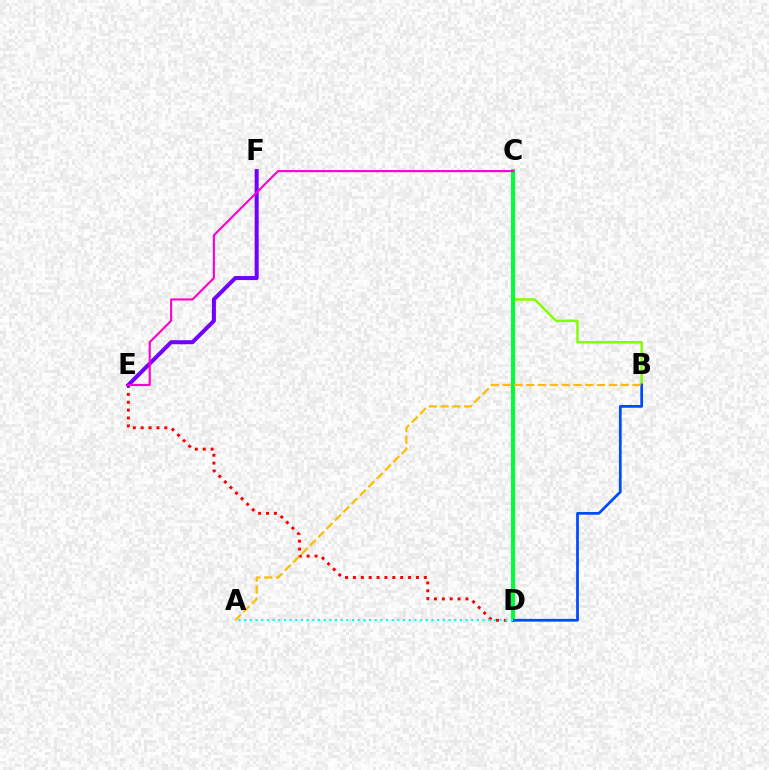{('B', 'C'): [{'color': '#84ff00', 'line_style': 'solid', 'thickness': 1.82}], ('D', 'E'): [{'color': '#ff0000', 'line_style': 'dotted', 'thickness': 2.14}], ('C', 'D'): [{'color': '#00ff39', 'line_style': 'solid', 'thickness': 2.94}], ('E', 'F'): [{'color': '#7200ff', 'line_style': 'solid', 'thickness': 2.89}], ('B', 'D'): [{'color': '#004bff', 'line_style': 'solid', 'thickness': 1.98}], ('A', 'D'): [{'color': '#00fff6', 'line_style': 'dotted', 'thickness': 1.54}], ('A', 'B'): [{'color': '#ffbd00', 'line_style': 'dashed', 'thickness': 1.6}], ('C', 'E'): [{'color': '#ff00cf', 'line_style': 'solid', 'thickness': 1.53}]}